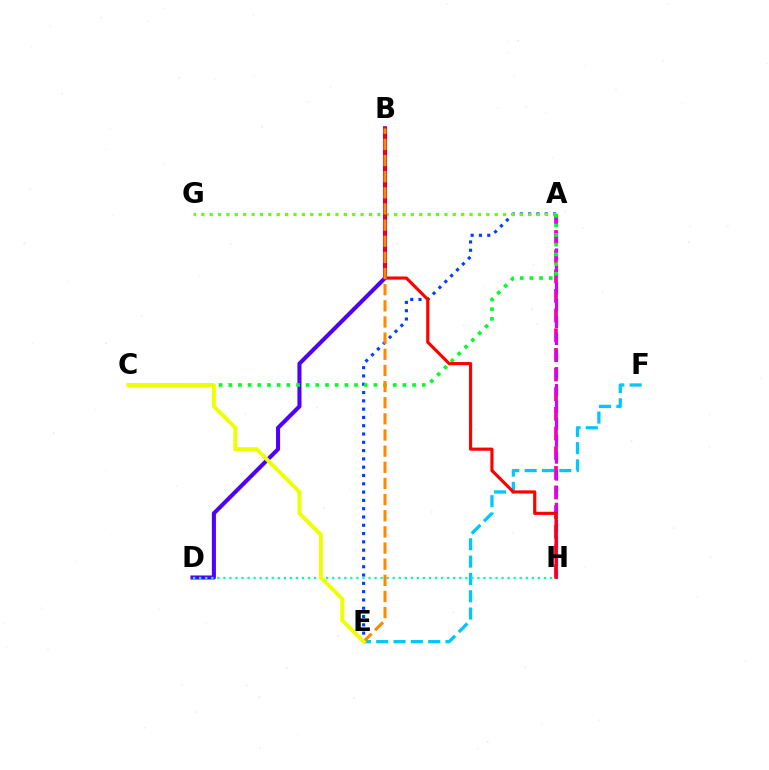{('A', 'H'): [{'color': '#ff00a0', 'line_style': 'dashed', 'thickness': 2.67}, {'color': '#d600ff', 'line_style': 'dashed', 'thickness': 2.3}], ('A', 'E'): [{'color': '#003fff', 'line_style': 'dotted', 'thickness': 2.25}], ('E', 'F'): [{'color': '#00c7ff', 'line_style': 'dashed', 'thickness': 2.35}], ('A', 'G'): [{'color': '#66ff00', 'line_style': 'dotted', 'thickness': 2.28}], ('B', 'D'): [{'color': '#4f00ff', 'line_style': 'solid', 'thickness': 2.92}], ('A', 'C'): [{'color': '#00ff27', 'line_style': 'dotted', 'thickness': 2.63}], ('B', 'H'): [{'color': '#ff0000', 'line_style': 'solid', 'thickness': 2.27}], ('D', 'H'): [{'color': '#00ffaf', 'line_style': 'dotted', 'thickness': 1.64}], ('B', 'E'): [{'color': '#ff8800', 'line_style': 'dashed', 'thickness': 2.19}], ('C', 'E'): [{'color': '#eeff00', 'line_style': 'solid', 'thickness': 2.83}]}